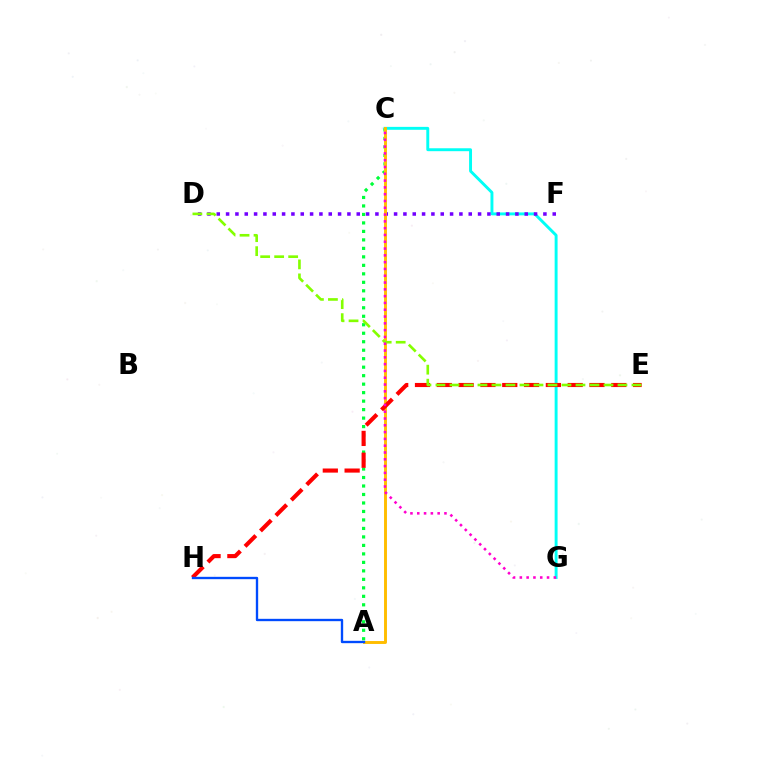{('C', 'G'): [{'color': '#00fff6', 'line_style': 'solid', 'thickness': 2.1}, {'color': '#ff00cf', 'line_style': 'dotted', 'thickness': 1.85}], ('A', 'C'): [{'color': '#00ff39', 'line_style': 'dotted', 'thickness': 2.31}, {'color': '#ffbd00', 'line_style': 'solid', 'thickness': 2.11}], ('D', 'F'): [{'color': '#7200ff', 'line_style': 'dotted', 'thickness': 2.54}], ('E', 'H'): [{'color': '#ff0000', 'line_style': 'dashed', 'thickness': 2.96}], ('A', 'H'): [{'color': '#004bff', 'line_style': 'solid', 'thickness': 1.69}], ('D', 'E'): [{'color': '#84ff00', 'line_style': 'dashed', 'thickness': 1.9}]}